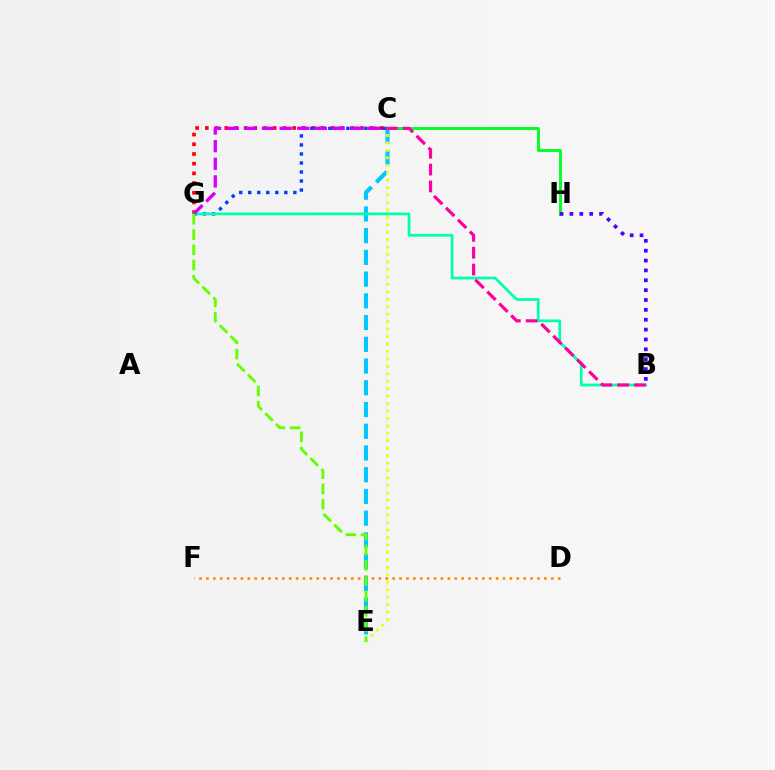{('C', 'H'): [{'color': '#00ff27', 'line_style': 'solid', 'thickness': 2.1}], ('C', 'G'): [{'color': '#ff0000', 'line_style': 'dotted', 'thickness': 2.64}, {'color': '#003fff', 'line_style': 'dotted', 'thickness': 2.45}, {'color': '#d600ff', 'line_style': 'dashed', 'thickness': 2.4}], ('C', 'E'): [{'color': '#00c7ff', 'line_style': 'dashed', 'thickness': 2.95}, {'color': '#eeff00', 'line_style': 'dotted', 'thickness': 2.02}], ('B', 'G'): [{'color': '#00ffaf', 'line_style': 'solid', 'thickness': 1.98}], ('D', 'F'): [{'color': '#ff8800', 'line_style': 'dotted', 'thickness': 1.87}], ('B', 'C'): [{'color': '#ff00a0', 'line_style': 'dashed', 'thickness': 2.29}], ('E', 'G'): [{'color': '#66ff00', 'line_style': 'dashed', 'thickness': 2.07}], ('B', 'H'): [{'color': '#4f00ff', 'line_style': 'dotted', 'thickness': 2.68}]}